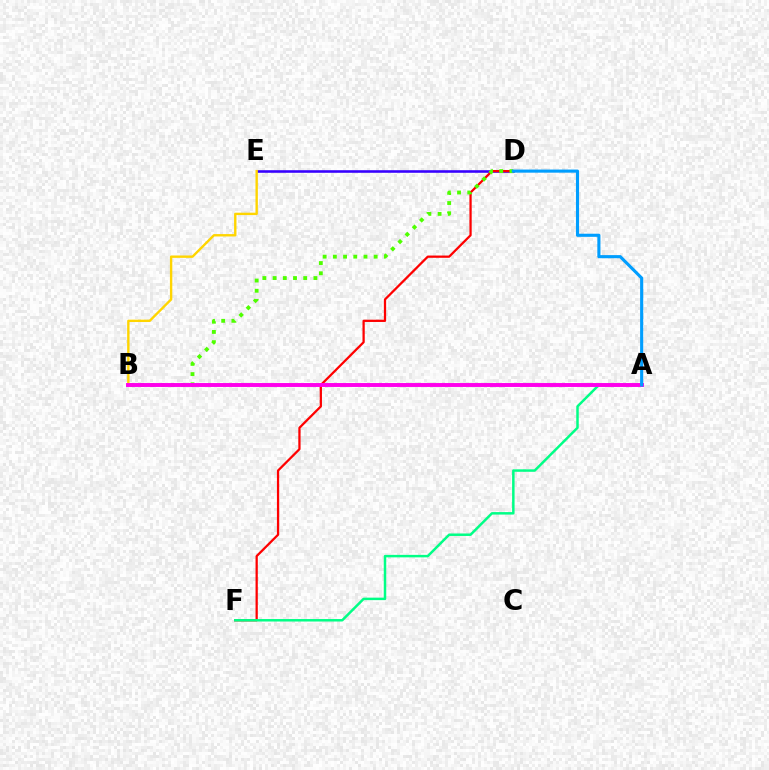{('D', 'E'): [{'color': '#3700ff', 'line_style': 'solid', 'thickness': 1.86}], ('B', 'E'): [{'color': '#ffd500', 'line_style': 'solid', 'thickness': 1.71}], ('D', 'F'): [{'color': '#ff0000', 'line_style': 'solid', 'thickness': 1.63}], ('A', 'F'): [{'color': '#00ff86', 'line_style': 'solid', 'thickness': 1.79}], ('B', 'D'): [{'color': '#4fff00', 'line_style': 'dotted', 'thickness': 2.77}], ('A', 'B'): [{'color': '#ff00ed', 'line_style': 'solid', 'thickness': 2.82}], ('A', 'D'): [{'color': '#009eff', 'line_style': 'solid', 'thickness': 2.24}]}